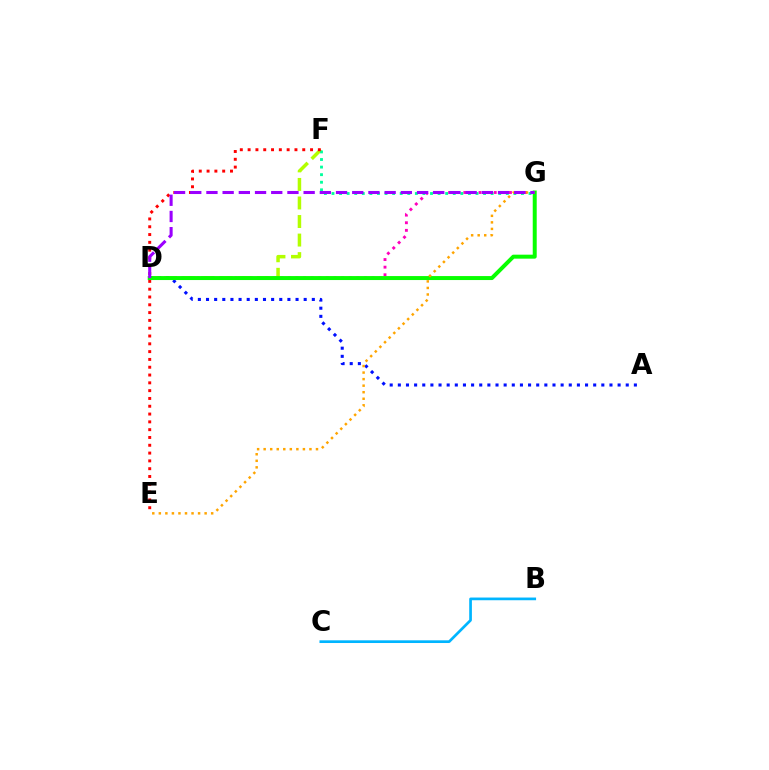{('D', 'G'): [{'color': '#ff00bd', 'line_style': 'dotted', 'thickness': 2.07}, {'color': '#08ff00', 'line_style': 'solid', 'thickness': 2.86}, {'color': '#9b00ff', 'line_style': 'dashed', 'thickness': 2.2}], ('B', 'C'): [{'color': '#00b5ff', 'line_style': 'solid', 'thickness': 1.94}], ('D', 'F'): [{'color': '#b3ff00', 'line_style': 'dashed', 'thickness': 2.52}], ('A', 'D'): [{'color': '#0010ff', 'line_style': 'dotted', 'thickness': 2.21}], ('F', 'G'): [{'color': '#00ff9d', 'line_style': 'dotted', 'thickness': 2.06}], ('E', 'F'): [{'color': '#ff0000', 'line_style': 'dotted', 'thickness': 2.12}], ('E', 'G'): [{'color': '#ffa500', 'line_style': 'dotted', 'thickness': 1.78}]}